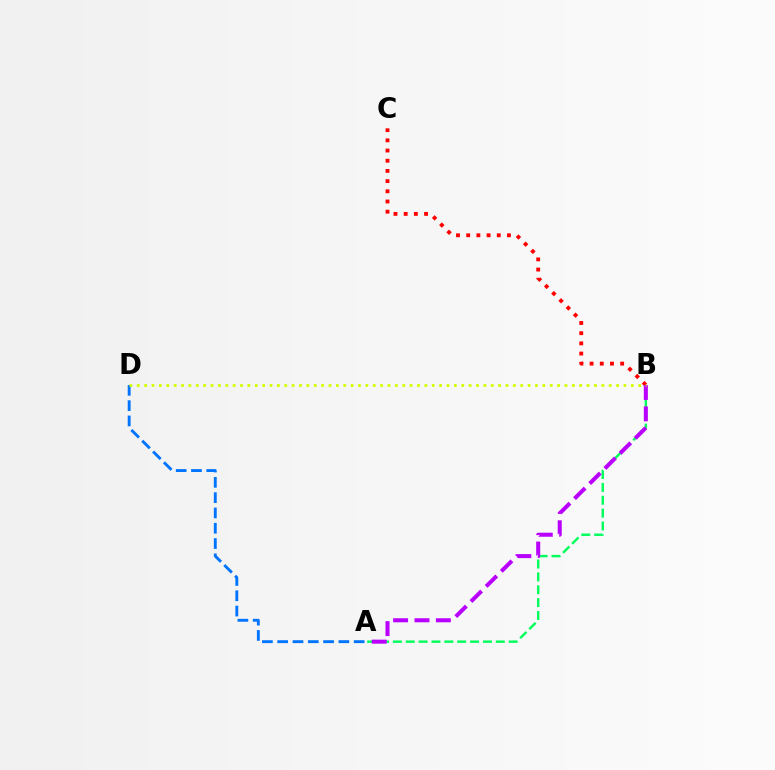{('A', 'B'): [{'color': '#00ff5c', 'line_style': 'dashed', 'thickness': 1.75}, {'color': '#b900ff', 'line_style': 'dashed', 'thickness': 2.91}], ('B', 'C'): [{'color': '#ff0000', 'line_style': 'dotted', 'thickness': 2.77}], ('A', 'D'): [{'color': '#0074ff', 'line_style': 'dashed', 'thickness': 2.08}], ('B', 'D'): [{'color': '#d1ff00', 'line_style': 'dotted', 'thickness': 2.0}]}